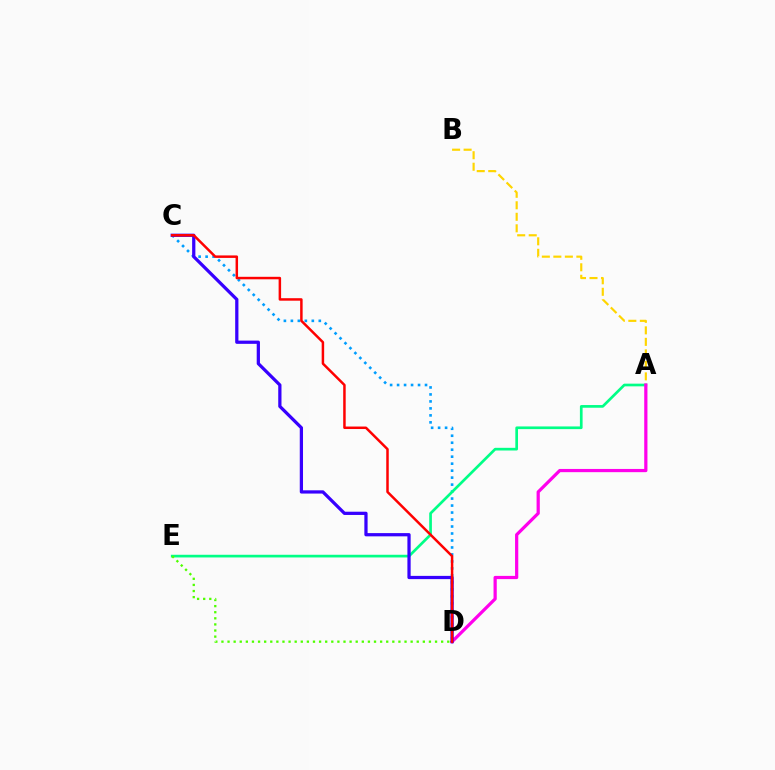{('A', 'B'): [{'color': '#ffd500', 'line_style': 'dashed', 'thickness': 1.56}], ('C', 'D'): [{'color': '#009eff', 'line_style': 'dotted', 'thickness': 1.9}, {'color': '#3700ff', 'line_style': 'solid', 'thickness': 2.34}, {'color': '#ff0000', 'line_style': 'solid', 'thickness': 1.79}], ('A', 'E'): [{'color': '#00ff86', 'line_style': 'solid', 'thickness': 1.93}], ('A', 'D'): [{'color': '#ff00ed', 'line_style': 'solid', 'thickness': 2.32}], ('D', 'E'): [{'color': '#4fff00', 'line_style': 'dotted', 'thickness': 1.66}]}